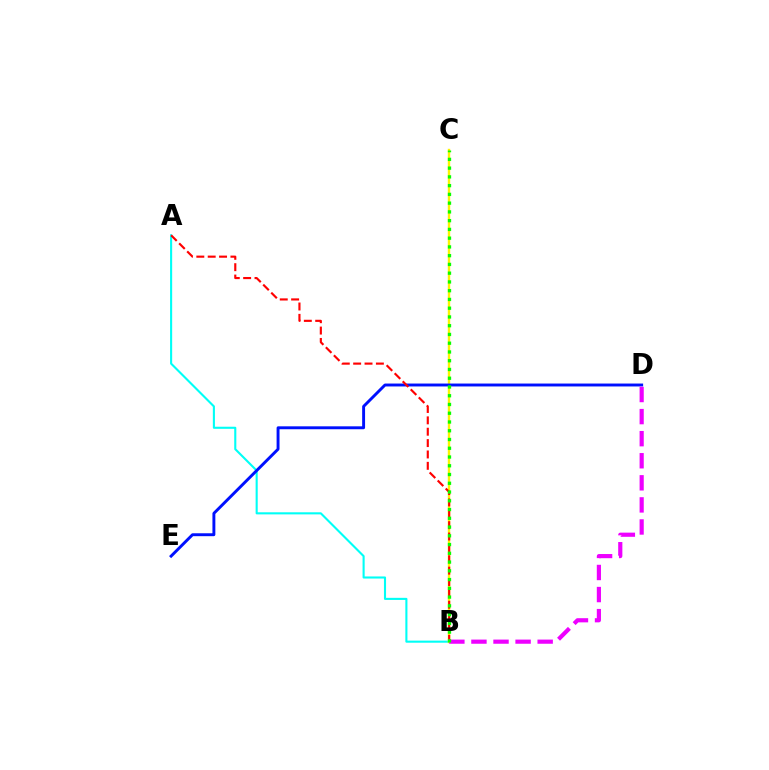{('A', 'B'): [{'color': '#00fff6', 'line_style': 'solid', 'thickness': 1.51}, {'color': '#ff0000', 'line_style': 'dashed', 'thickness': 1.54}], ('B', 'C'): [{'color': '#fcf500', 'line_style': 'solid', 'thickness': 1.73}, {'color': '#08ff00', 'line_style': 'dotted', 'thickness': 2.38}], ('D', 'E'): [{'color': '#0010ff', 'line_style': 'solid', 'thickness': 2.1}], ('B', 'D'): [{'color': '#ee00ff', 'line_style': 'dashed', 'thickness': 3.0}]}